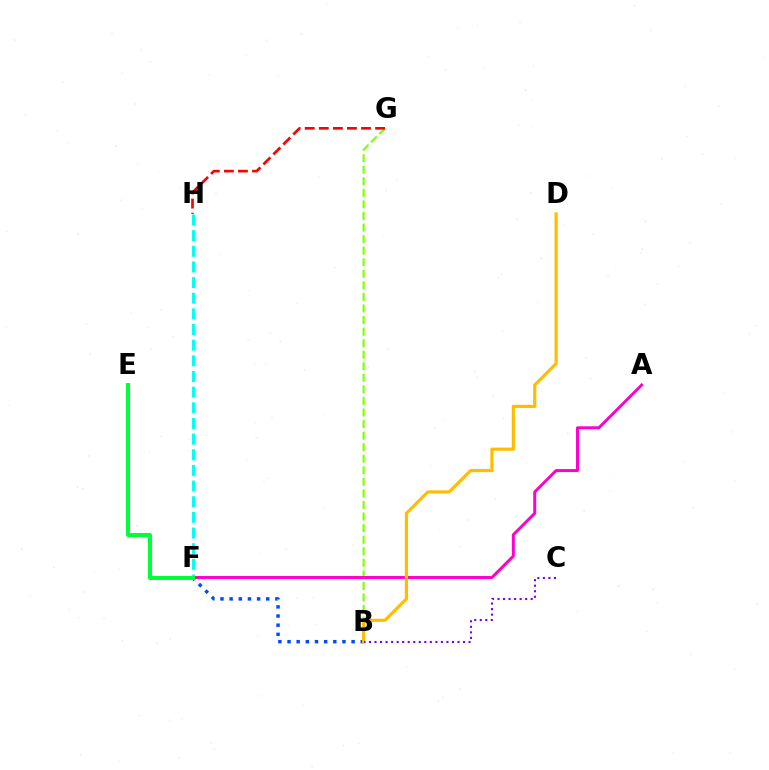{('B', 'F'): [{'color': '#004bff', 'line_style': 'dotted', 'thickness': 2.49}], ('F', 'H'): [{'color': '#00fff6', 'line_style': 'dashed', 'thickness': 2.13}], ('B', 'G'): [{'color': '#84ff00', 'line_style': 'dashed', 'thickness': 1.57}], ('A', 'F'): [{'color': '#ff00cf', 'line_style': 'solid', 'thickness': 2.14}], ('B', 'D'): [{'color': '#ffbd00', 'line_style': 'solid', 'thickness': 2.28}], ('G', 'H'): [{'color': '#ff0000', 'line_style': 'dashed', 'thickness': 1.91}], ('B', 'C'): [{'color': '#7200ff', 'line_style': 'dotted', 'thickness': 1.5}], ('E', 'F'): [{'color': '#00ff39', 'line_style': 'solid', 'thickness': 2.9}]}